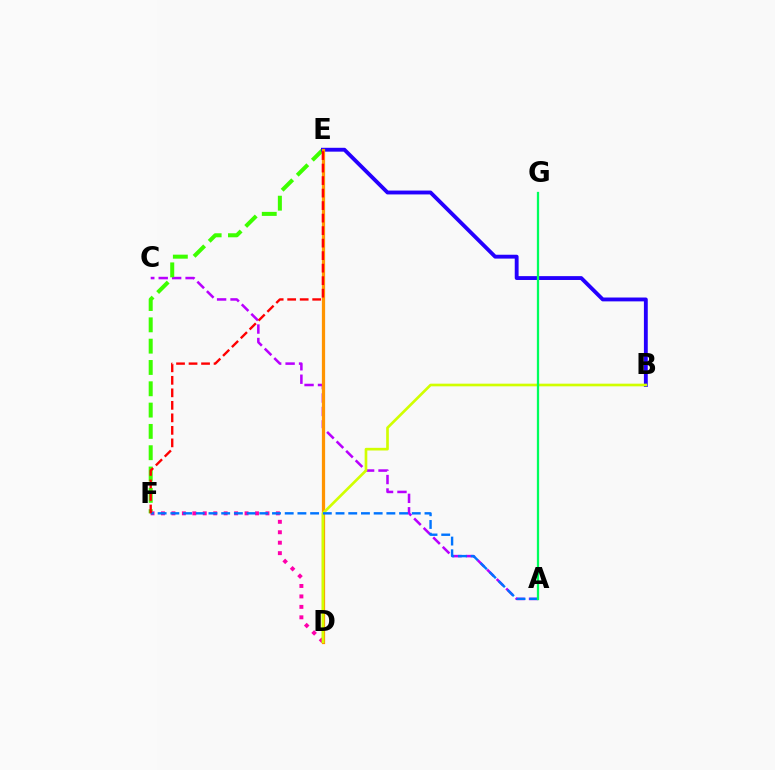{('D', 'E'): [{'color': '#00fff6', 'line_style': 'dotted', 'thickness': 2.04}, {'color': '#ff9400', 'line_style': 'solid', 'thickness': 2.34}], ('A', 'C'): [{'color': '#b900ff', 'line_style': 'dashed', 'thickness': 1.83}], ('E', 'F'): [{'color': '#3dff00', 'line_style': 'dashed', 'thickness': 2.9}, {'color': '#ff0000', 'line_style': 'dashed', 'thickness': 1.7}], ('B', 'E'): [{'color': '#2500ff', 'line_style': 'solid', 'thickness': 2.78}], ('D', 'F'): [{'color': '#ff00ac', 'line_style': 'dotted', 'thickness': 2.84}], ('B', 'D'): [{'color': '#d1ff00', 'line_style': 'solid', 'thickness': 1.91}], ('A', 'F'): [{'color': '#0074ff', 'line_style': 'dashed', 'thickness': 1.73}], ('A', 'G'): [{'color': '#00ff5c', 'line_style': 'solid', 'thickness': 1.63}]}